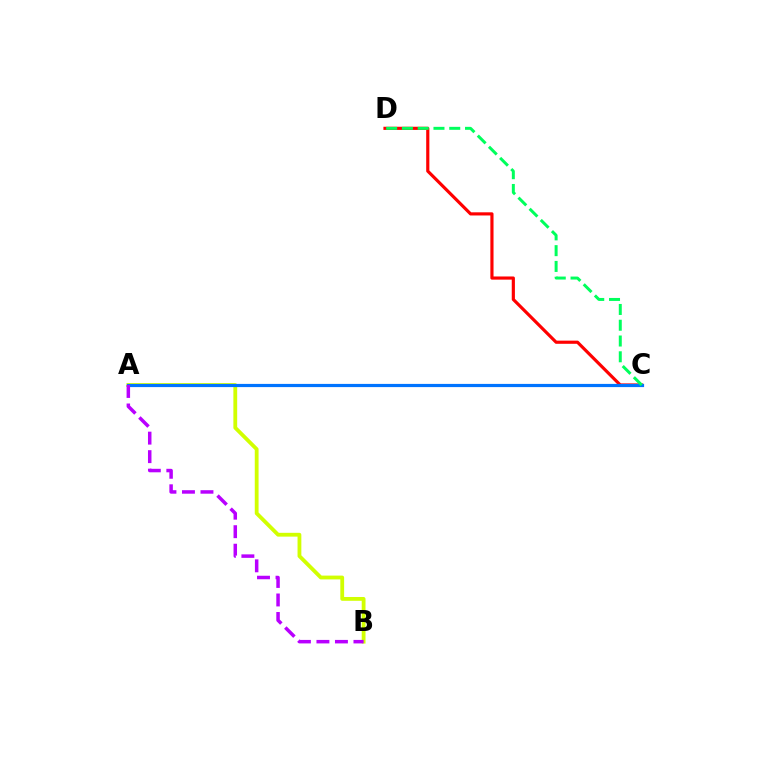{('C', 'D'): [{'color': '#ff0000', 'line_style': 'solid', 'thickness': 2.28}, {'color': '#00ff5c', 'line_style': 'dashed', 'thickness': 2.14}], ('A', 'B'): [{'color': '#d1ff00', 'line_style': 'solid', 'thickness': 2.74}, {'color': '#b900ff', 'line_style': 'dashed', 'thickness': 2.51}], ('A', 'C'): [{'color': '#0074ff', 'line_style': 'solid', 'thickness': 2.3}]}